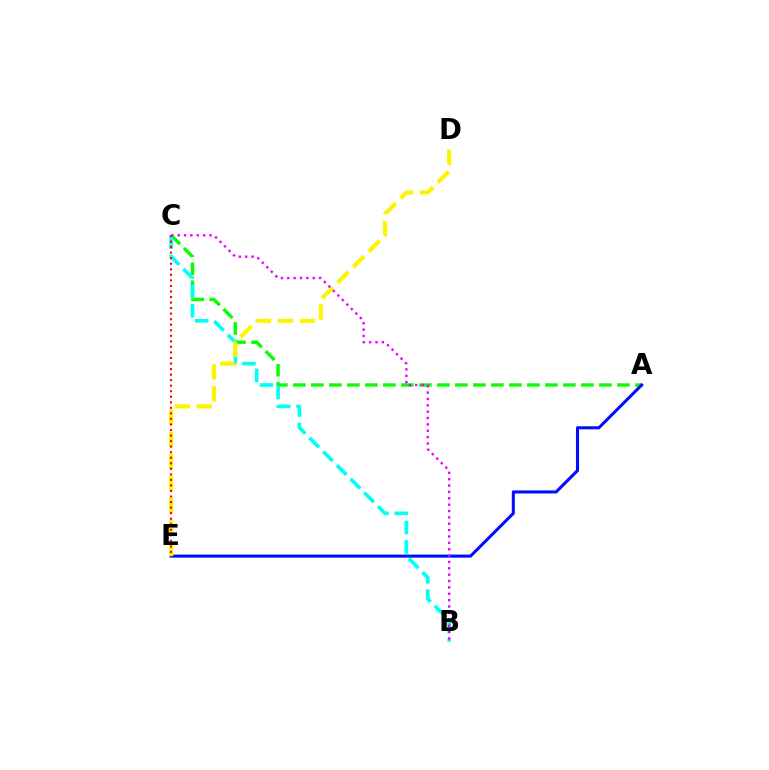{('A', 'C'): [{'color': '#08ff00', 'line_style': 'dashed', 'thickness': 2.45}], ('B', 'C'): [{'color': '#00fff6', 'line_style': 'dashed', 'thickness': 2.63}, {'color': '#ee00ff', 'line_style': 'dotted', 'thickness': 1.73}], ('A', 'E'): [{'color': '#0010ff', 'line_style': 'solid', 'thickness': 2.22}], ('D', 'E'): [{'color': '#fcf500', 'line_style': 'dashed', 'thickness': 2.99}], ('C', 'E'): [{'color': '#ff0000', 'line_style': 'dotted', 'thickness': 1.51}]}